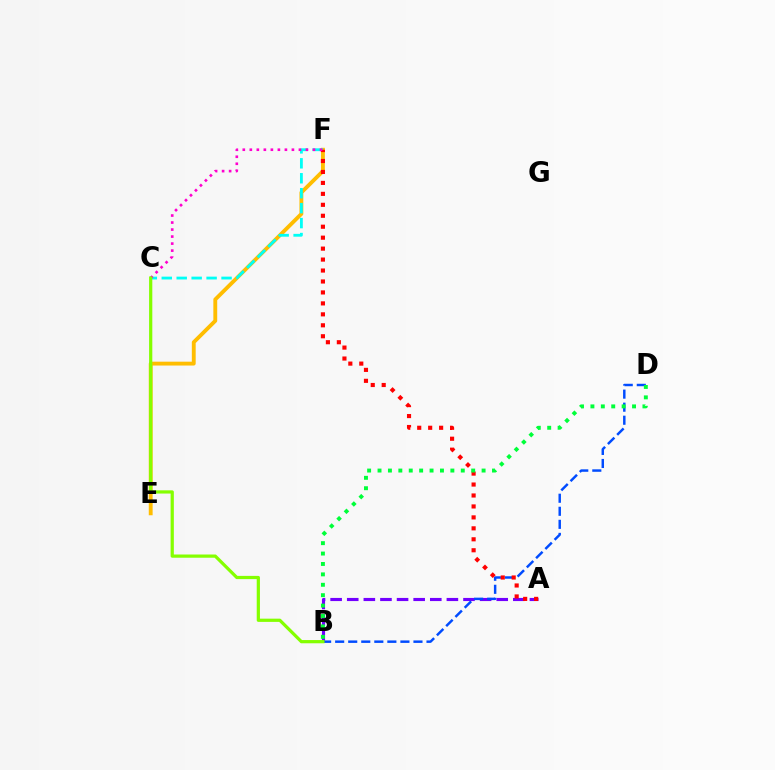{('A', 'B'): [{'color': '#7200ff', 'line_style': 'dashed', 'thickness': 2.26}], ('E', 'F'): [{'color': '#ffbd00', 'line_style': 'solid', 'thickness': 2.78}], ('B', 'D'): [{'color': '#004bff', 'line_style': 'dashed', 'thickness': 1.77}, {'color': '#00ff39', 'line_style': 'dotted', 'thickness': 2.83}], ('C', 'F'): [{'color': '#00fff6', 'line_style': 'dashed', 'thickness': 2.03}, {'color': '#ff00cf', 'line_style': 'dotted', 'thickness': 1.91}], ('A', 'F'): [{'color': '#ff0000', 'line_style': 'dotted', 'thickness': 2.98}], ('B', 'C'): [{'color': '#84ff00', 'line_style': 'solid', 'thickness': 2.32}]}